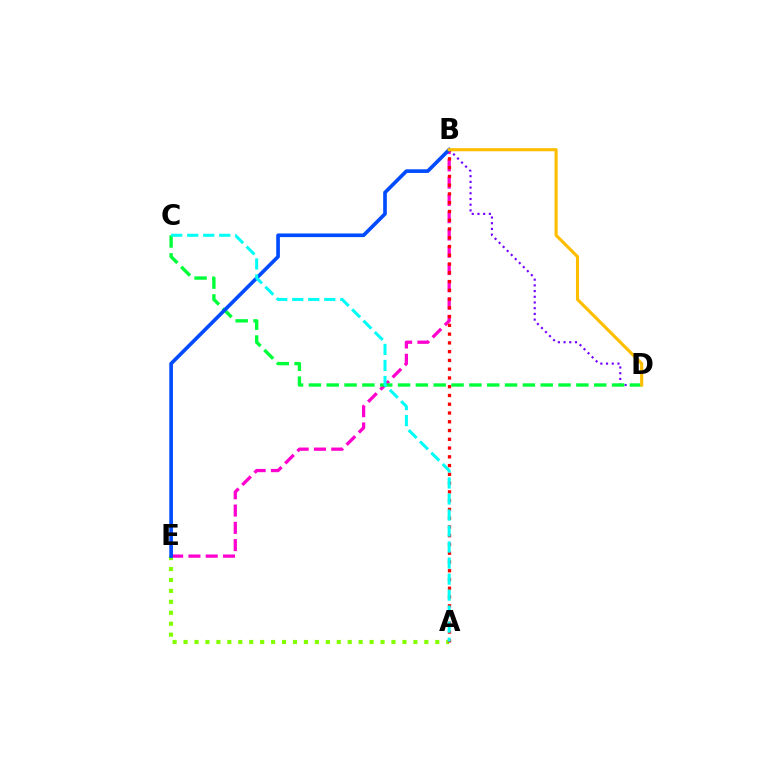{('B', 'E'): [{'color': '#ff00cf', 'line_style': 'dashed', 'thickness': 2.35}, {'color': '#004bff', 'line_style': 'solid', 'thickness': 2.63}], ('A', 'E'): [{'color': '#84ff00', 'line_style': 'dotted', 'thickness': 2.97}], ('B', 'D'): [{'color': '#7200ff', 'line_style': 'dotted', 'thickness': 1.55}, {'color': '#ffbd00', 'line_style': 'solid', 'thickness': 2.24}], ('A', 'B'): [{'color': '#ff0000', 'line_style': 'dotted', 'thickness': 2.38}], ('C', 'D'): [{'color': '#00ff39', 'line_style': 'dashed', 'thickness': 2.42}], ('A', 'C'): [{'color': '#00fff6', 'line_style': 'dashed', 'thickness': 2.18}]}